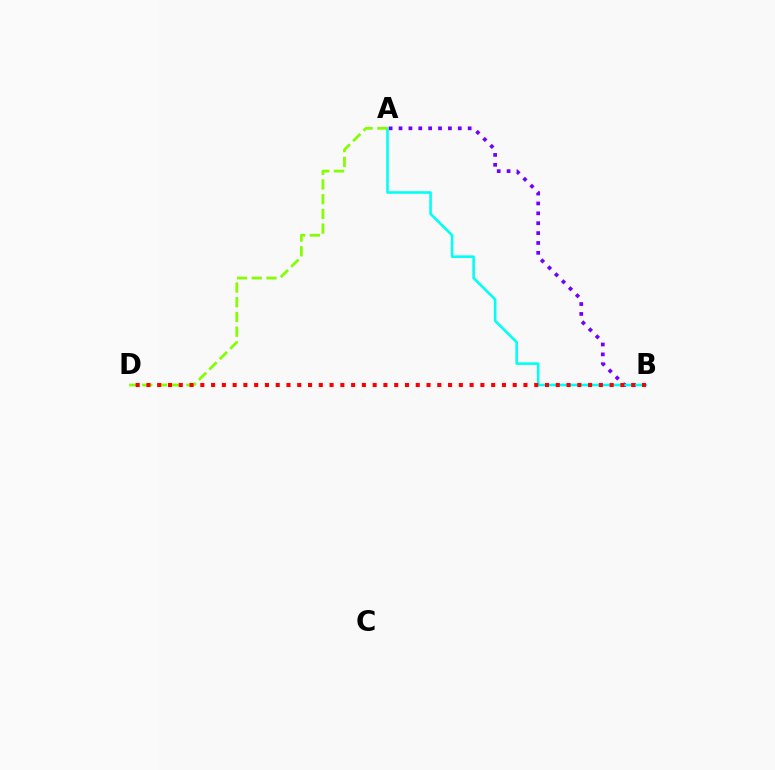{('A', 'B'): [{'color': '#7200ff', 'line_style': 'dotted', 'thickness': 2.68}, {'color': '#00fff6', 'line_style': 'solid', 'thickness': 1.87}], ('A', 'D'): [{'color': '#84ff00', 'line_style': 'dashed', 'thickness': 2.0}], ('B', 'D'): [{'color': '#ff0000', 'line_style': 'dotted', 'thickness': 2.93}]}